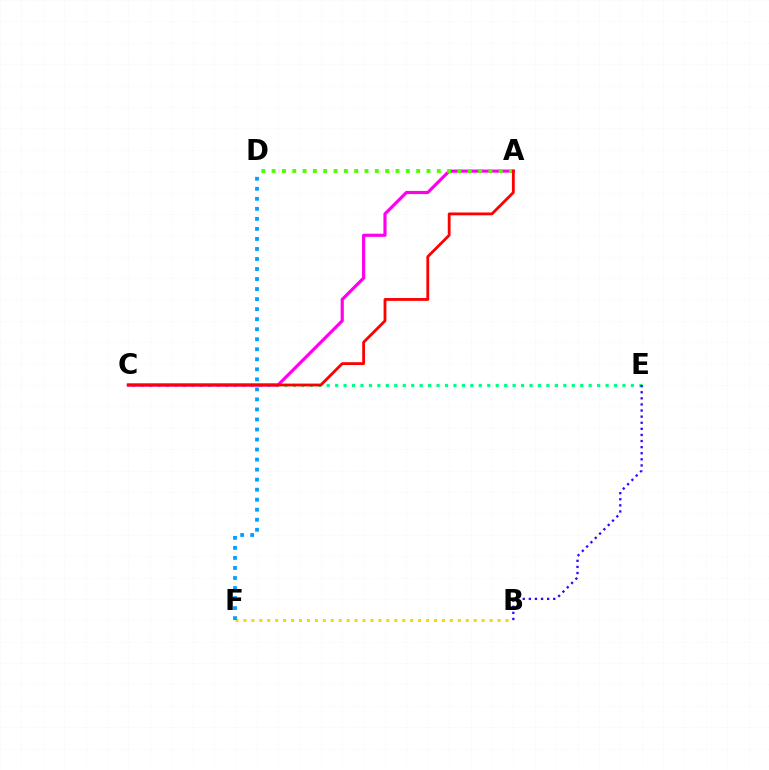{('C', 'E'): [{'color': '#00ff86', 'line_style': 'dotted', 'thickness': 2.3}], ('A', 'C'): [{'color': '#ff00ed', 'line_style': 'solid', 'thickness': 2.28}, {'color': '#ff0000', 'line_style': 'solid', 'thickness': 2.03}], ('A', 'D'): [{'color': '#4fff00', 'line_style': 'dotted', 'thickness': 2.81}], ('B', 'F'): [{'color': '#ffd500', 'line_style': 'dotted', 'thickness': 2.16}], ('D', 'F'): [{'color': '#009eff', 'line_style': 'dotted', 'thickness': 2.72}], ('B', 'E'): [{'color': '#3700ff', 'line_style': 'dotted', 'thickness': 1.66}]}